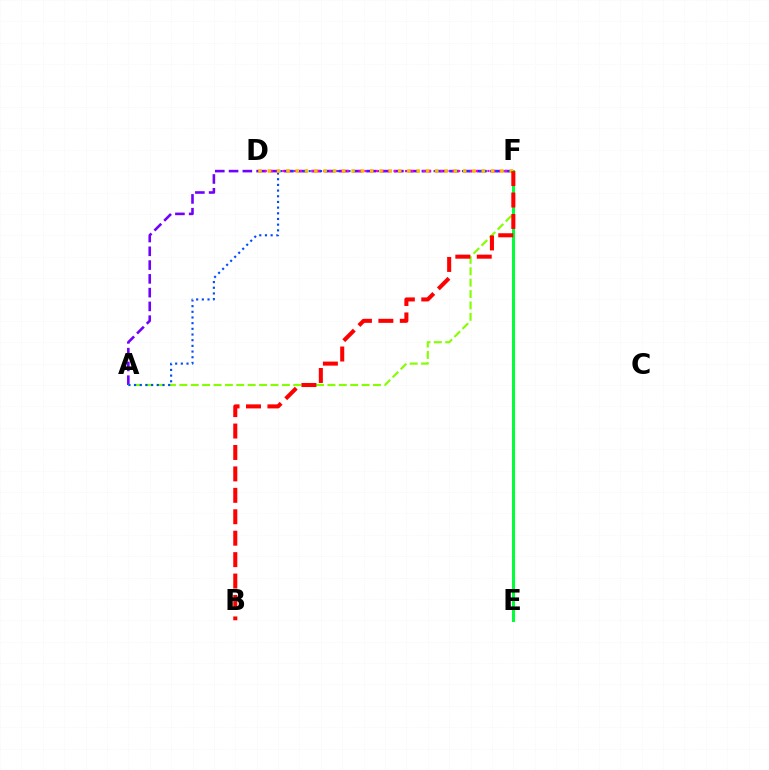{('E', 'F'): [{'color': '#00fff6', 'line_style': 'dotted', 'thickness': 2.07}, {'color': '#00ff39', 'line_style': 'solid', 'thickness': 2.18}], ('A', 'F'): [{'color': '#7200ff', 'line_style': 'dashed', 'thickness': 1.87}, {'color': '#84ff00', 'line_style': 'dashed', 'thickness': 1.55}, {'color': '#004bff', 'line_style': 'dotted', 'thickness': 1.54}], ('D', 'F'): [{'color': '#ff00cf', 'line_style': 'dotted', 'thickness': 1.59}, {'color': '#ffbd00', 'line_style': 'dotted', 'thickness': 2.53}], ('B', 'F'): [{'color': '#ff0000', 'line_style': 'dashed', 'thickness': 2.91}]}